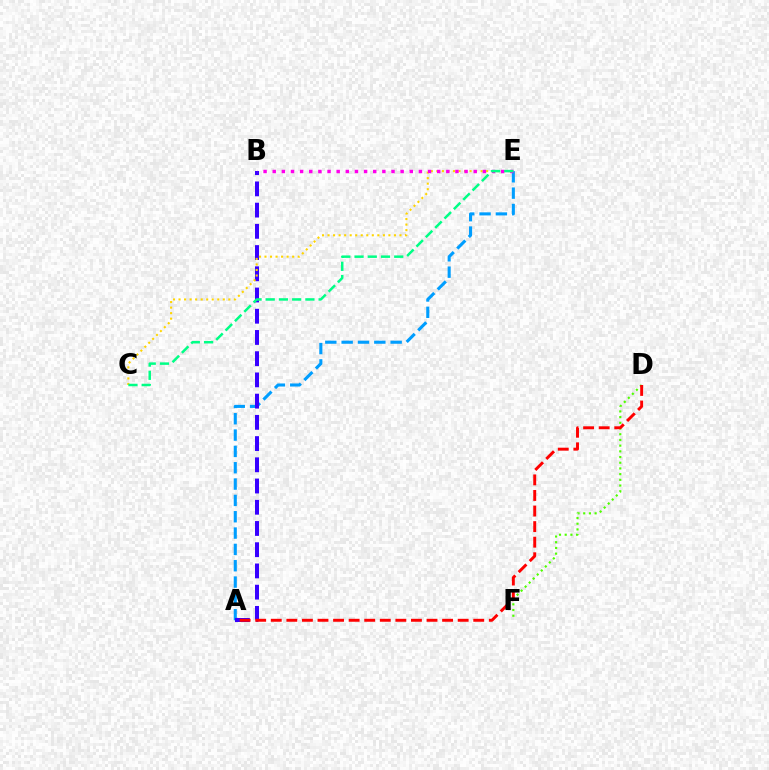{('A', 'E'): [{'color': '#009eff', 'line_style': 'dashed', 'thickness': 2.22}], ('A', 'B'): [{'color': '#3700ff', 'line_style': 'dashed', 'thickness': 2.88}], ('D', 'F'): [{'color': '#4fff00', 'line_style': 'dotted', 'thickness': 1.55}], ('C', 'E'): [{'color': '#ffd500', 'line_style': 'dotted', 'thickness': 1.5}, {'color': '#00ff86', 'line_style': 'dashed', 'thickness': 1.8}], ('B', 'E'): [{'color': '#ff00ed', 'line_style': 'dotted', 'thickness': 2.48}], ('A', 'D'): [{'color': '#ff0000', 'line_style': 'dashed', 'thickness': 2.12}]}